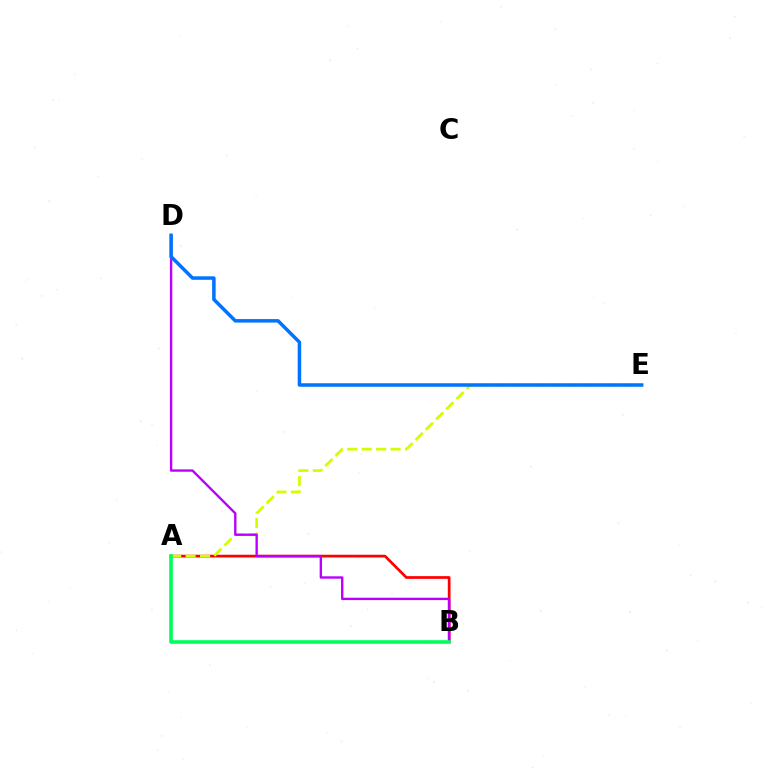{('A', 'B'): [{'color': '#ff0000', 'line_style': 'solid', 'thickness': 1.96}, {'color': '#00ff5c', 'line_style': 'solid', 'thickness': 2.61}], ('A', 'E'): [{'color': '#d1ff00', 'line_style': 'dashed', 'thickness': 1.96}], ('B', 'D'): [{'color': '#b900ff', 'line_style': 'solid', 'thickness': 1.71}], ('D', 'E'): [{'color': '#0074ff', 'line_style': 'solid', 'thickness': 2.52}]}